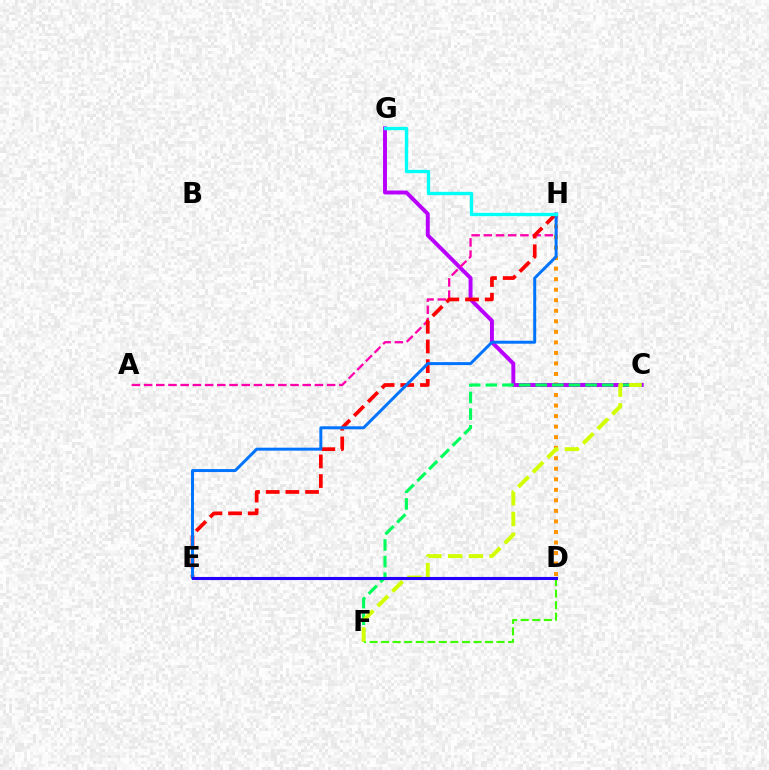{('D', 'H'): [{'color': '#ff9400', 'line_style': 'dotted', 'thickness': 2.86}], ('C', 'G'): [{'color': '#b900ff', 'line_style': 'solid', 'thickness': 2.83}], ('A', 'H'): [{'color': '#ff00ac', 'line_style': 'dashed', 'thickness': 1.66}], ('E', 'H'): [{'color': '#ff0000', 'line_style': 'dashed', 'thickness': 2.67}, {'color': '#0074ff', 'line_style': 'solid', 'thickness': 2.14}], ('G', 'H'): [{'color': '#00fff6', 'line_style': 'solid', 'thickness': 2.41}], ('D', 'F'): [{'color': '#3dff00', 'line_style': 'dashed', 'thickness': 1.57}], ('C', 'F'): [{'color': '#00ff5c', 'line_style': 'dashed', 'thickness': 2.26}, {'color': '#d1ff00', 'line_style': 'dashed', 'thickness': 2.81}], ('D', 'E'): [{'color': '#2500ff', 'line_style': 'solid', 'thickness': 2.23}]}